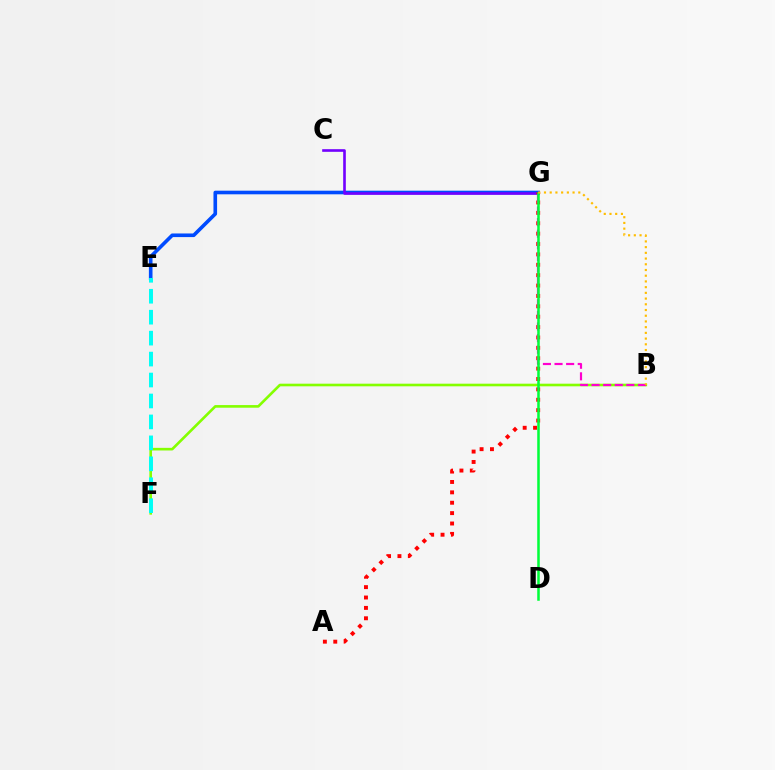{('E', 'G'): [{'color': '#004bff', 'line_style': 'solid', 'thickness': 2.61}], ('B', 'F'): [{'color': '#84ff00', 'line_style': 'solid', 'thickness': 1.89}], ('C', 'G'): [{'color': '#7200ff', 'line_style': 'solid', 'thickness': 1.89}], ('A', 'G'): [{'color': '#ff0000', 'line_style': 'dotted', 'thickness': 2.82}], ('B', 'G'): [{'color': '#ff00cf', 'line_style': 'dashed', 'thickness': 1.58}, {'color': '#ffbd00', 'line_style': 'dotted', 'thickness': 1.55}], ('D', 'G'): [{'color': '#00ff39', 'line_style': 'solid', 'thickness': 1.82}], ('E', 'F'): [{'color': '#00fff6', 'line_style': 'dashed', 'thickness': 2.85}]}